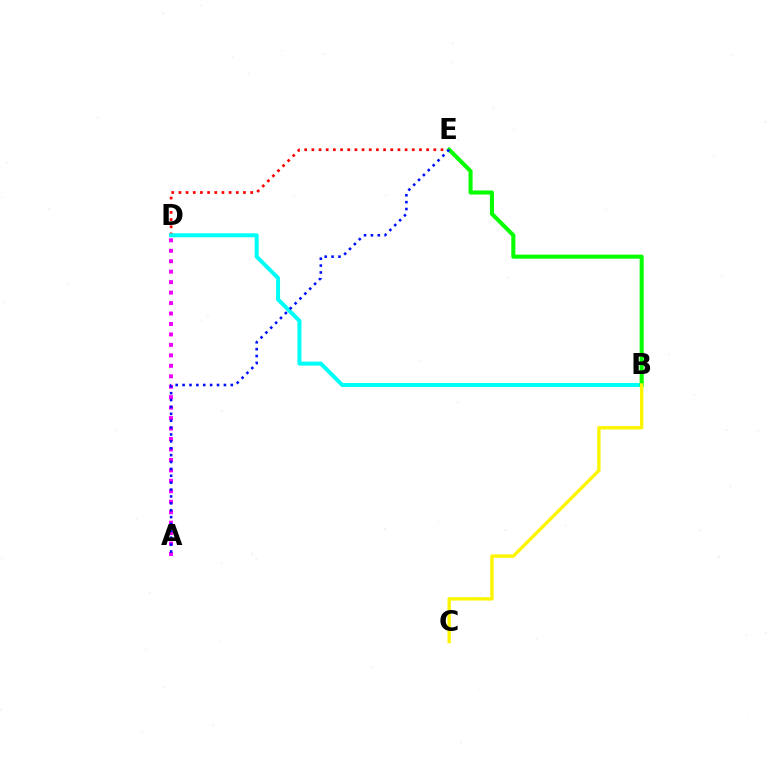{('D', 'E'): [{'color': '#ff0000', 'line_style': 'dotted', 'thickness': 1.95}], ('A', 'D'): [{'color': '#ee00ff', 'line_style': 'dotted', 'thickness': 2.84}], ('B', 'D'): [{'color': '#00fff6', 'line_style': 'solid', 'thickness': 2.88}], ('B', 'E'): [{'color': '#08ff00', 'line_style': 'solid', 'thickness': 2.94}], ('A', 'E'): [{'color': '#0010ff', 'line_style': 'dotted', 'thickness': 1.87}], ('B', 'C'): [{'color': '#fcf500', 'line_style': 'solid', 'thickness': 2.42}]}